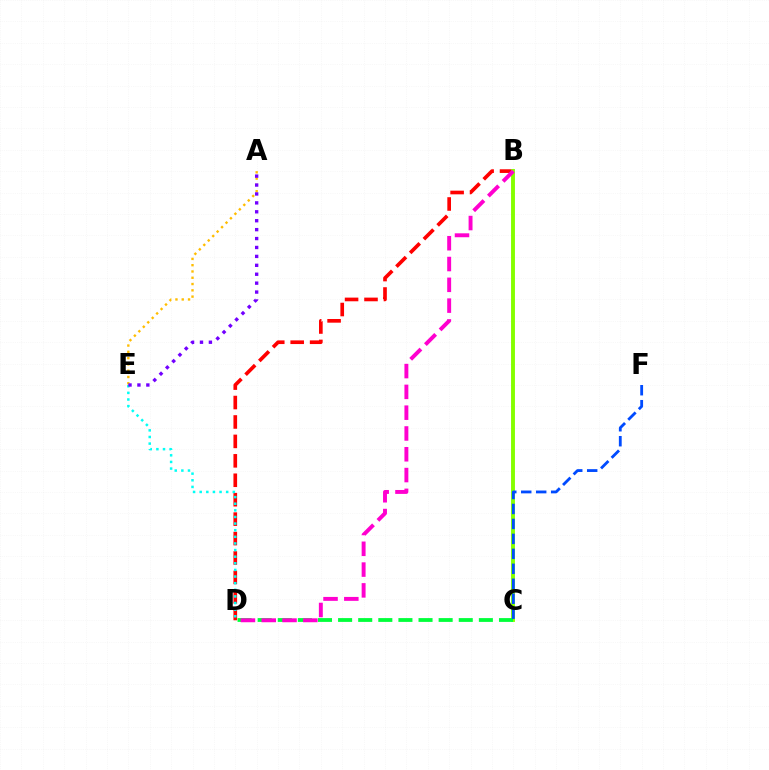{('A', 'E'): [{'color': '#ffbd00', 'line_style': 'dotted', 'thickness': 1.71}, {'color': '#7200ff', 'line_style': 'dotted', 'thickness': 2.42}], ('B', 'D'): [{'color': '#ff0000', 'line_style': 'dashed', 'thickness': 2.64}, {'color': '#ff00cf', 'line_style': 'dashed', 'thickness': 2.83}], ('D', 'E'): [{'color': '#00fff6', 'line_style': 'dotted', 'thickness': 1.8}], ('B', 'C'): [{'color': '#84ff00', 'line_style': 'solid', 'thickness': 2.81}], ('C', 'D'): [{'color': '#00ff39', 'line_style': 'dashed', 'thickness': 2.73}], ('C', 'F'): [{'color': '#004bff', 'line_style': 'dashed', 'thickness': 2.03}]}